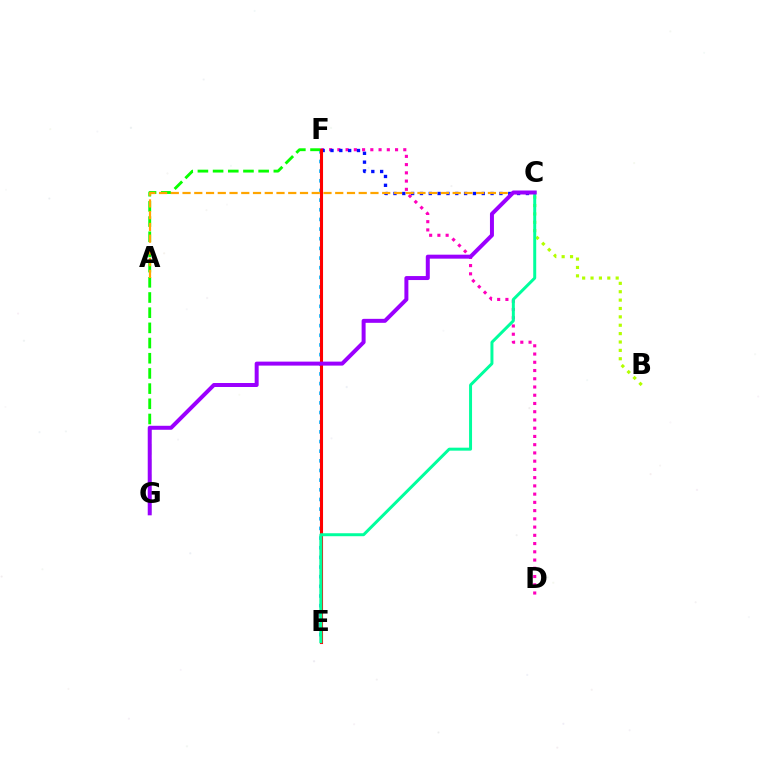{('D', 'F'): [{'color': '#ff00bd', 'line_style': 'dotted', 'thickness': 2.24}], ('E', 'F'): [{'color': '#00b5ff', 'line_style': 'dotted', 'thickness': 2.62}, {'color': '#ff0000', 'line_style': 'solid', 'thickness': 2.22}], ('C', 'F'): [{'color': '#0010ff', 'line_style': 'dotted', 'thickness': 2.4}], ('B', 'C'): [{'color': '#b3ff00', 'line_style': 'dotted', 'thickness': 2.28}], ('F', 'G'): [{'color': '#08ff00', 'line_style': 'dashed', 'thickness': 2.06}], ('C', 'E'): [{'color': '#00ff9d', 'line_style': 'solid', 'thickness': 2.14}], ('A', 'C'): [{'color': '#ffa500', 'line_style': 'dashed', 'thickness': 1.6}], ('C', 'G'): [{'color': '#9b00ff', 'line_style': 'solid', 'thickness': 2.87}]}